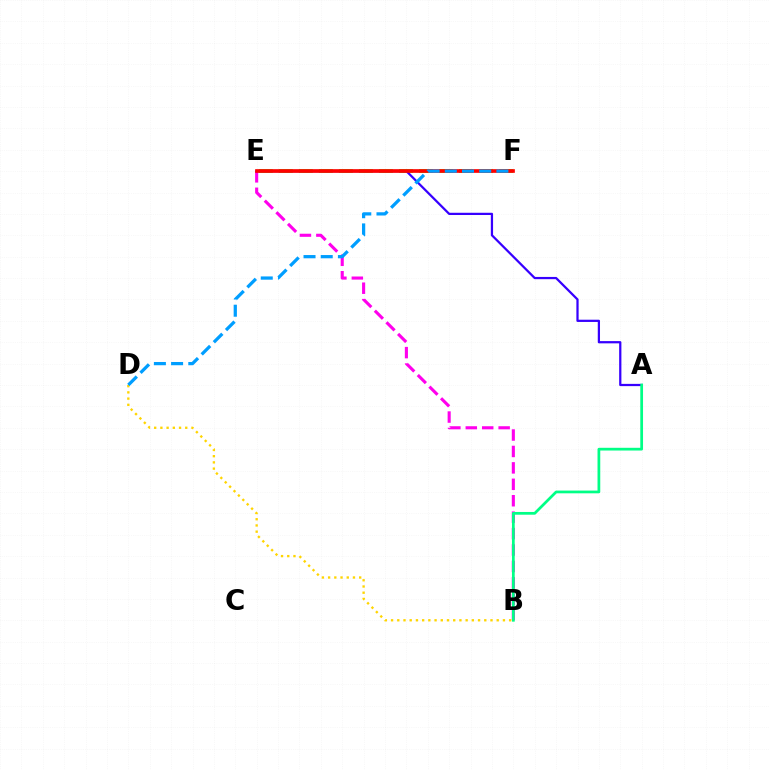{('B', 'E'): [{'color': '#ff00ed', 'line_style': 'dashed', 'thickness': 2.23}], ('E', 'F'): [{'color': '#4fff00', 'line_style': 'dashed', 'thickness': 2.72}, {'color': '#ff0000', 'line_style': 'solid', 'thickness': 2.64}], ('A', 'E'): [{'color': '#3700ff', 'line_style': 'solid', 'thickness': 1.61}], ('B', 'D'): [{'color': '#ffd500', 'line_style': 'dotted', 'thickness': 1.69}], ('A', 'B'): [{'color': '#00ff86', 'line_style': 'solid', 'thickness': 1.97}], ('D', 'F'): [{'color': '#009eff', 'line_style': 'dashed', 'thickness': 2.34}]}